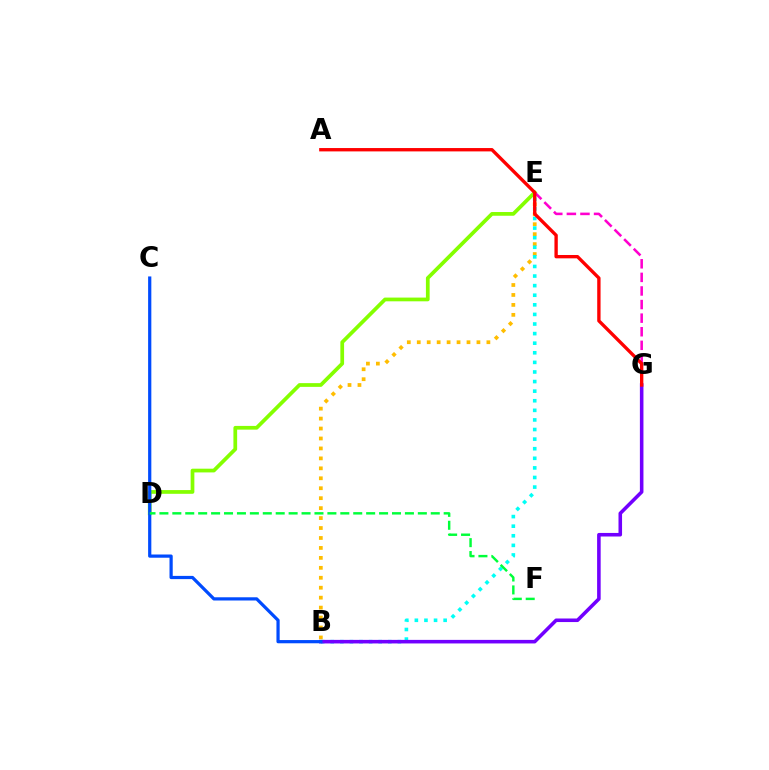{('B', 'E'): [{'color': '#ffbd00', 'line_style': 'dotted', 'thickness': 2.7}, {'color': '#00fff6', 'line_style': 'dotted', 'thickness': 2.61}], ('D', 'E'): [{'color': '#84ff00', 'line_style': 'solid', 'thickness': 2.68}], ('B', 'G'): [{'color': '#7200ff', 'line_style': 'solid', 'thickness': 2.57}], ('B', 'C'): [{'color': '#004bff', 'line_style': 'solid', 'thickness': 2.32}], ('D', 'F'): [{'color': '#00ff39', 'line_style': 'dashed', 'thickness': 1.76}], ('E', 'G'): [{'color': '#ff00cf', 'line_style': 'dashed', 'thickness': 1.85}], ('A', 'G'): [{'color': '#ff0000', 'line_style': 'solid', 'thickness': 2.41}]}